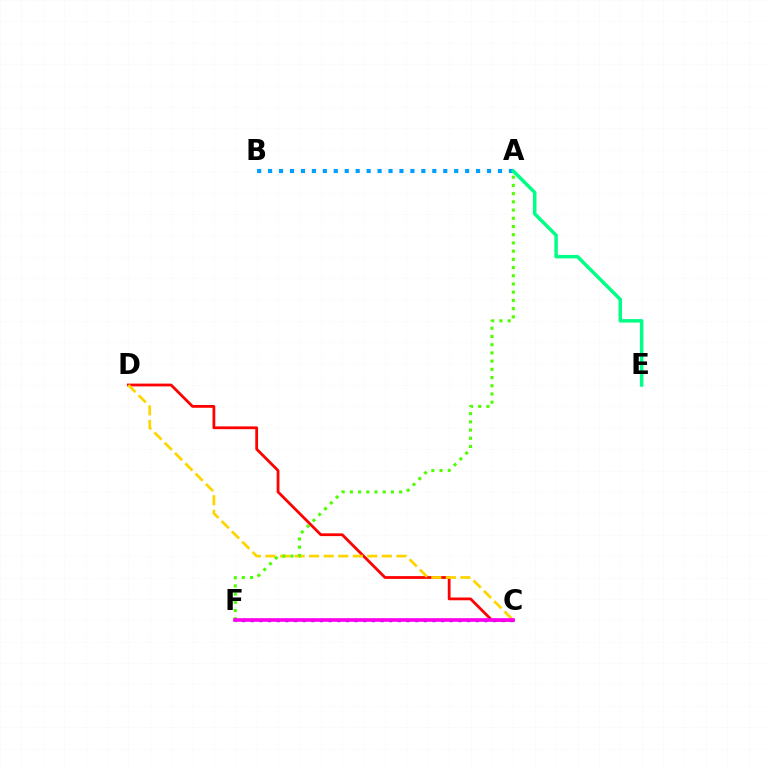{('A', 'B'): [{'color': '#009eff', 'line_style': 'dotted', 'thickness': 2.97}], ('C', 'D'): [{'color': '#ff0000', 'line_style': 'solid', 'thickness': 2.0}, {'color': '#ffd500', 'line_style': 'dashed', 'thickness': 1.98}], ('C', 'F'): [{'color': '#3700ff', 'line_style': 'dotted', 'thickness': 2.35}, {'color': '#ff00ed', 'line_style': 'solid', 'thickness': 2.62}], ('A', 'E'): [{'color': '#00ff86', 'line_style': 'solid', 'thickness': 2.51}], ('A', 'F'): [{'color': '#4fff00', 'line_style': 'dotted', 'thickness': 2.23}]}